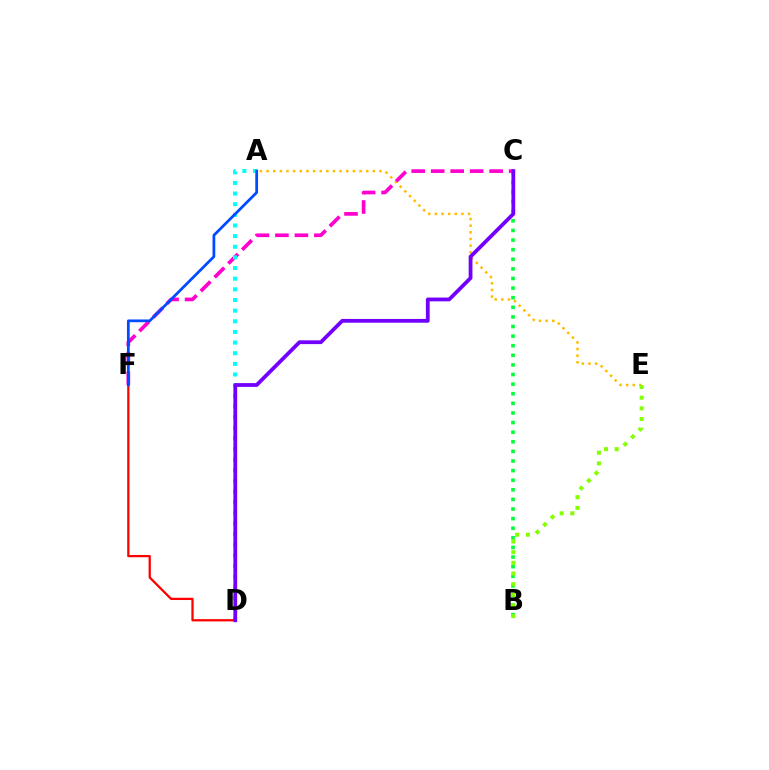{('B', 'C'): [{'color': '#00ff39', 'line_style': 'dotted', 'thickness': 2.61}], ('A', 'E'): [{'color': '#ffbd00', 'line_style': 'dotted', 'thickness': 1.81}], ('C', 'F'): [{'color': '#ff00cf', 'line_style': 'dashed', 'thickness': 2.65}], ('B', 'E'): [{'color': '#84ff00', 'line_style': 'dotted', 'thickness': 2.9}], ('A', 'D'): [{'color': '#00fff6', 'line_style': 'dotted', 'thickness': 2.89}], ('D', 'F'): [{'color': '#ff0000', 'line_style': 'solid', 'thickness': 1.63}], ('C', 'D'): [{'color': '#7200ff', 'line_style': 'solid', 'thickness': 2.72}], ('A', 'F'): [{'color': '#004bff', 'line_style': 'solid', 'thickness': 1.98}]}